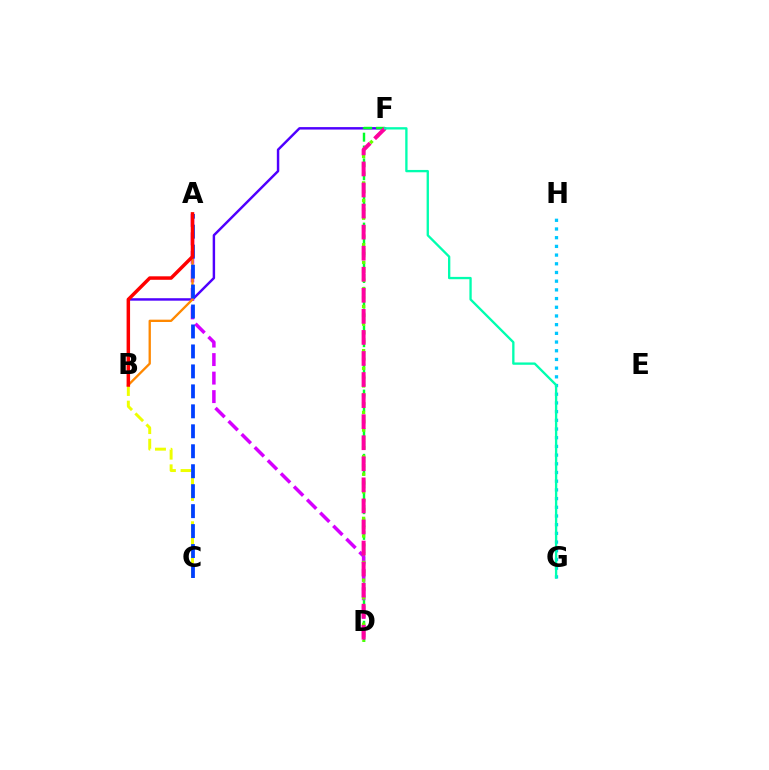{('B', 'F'): [{'color': '#4f00ff', 'line_style': 'solid', 'thickness': 1.77}], ('D', 'F'): [{'color': '#00ff27', 'line_style': 'dashed', 'thickness': 1.74}, {'color': '#66ff00', 'line_style': 'dotted', 'thickness': 2.4}, {'color': '#ff00a0', 'line_style': 'dashed', 'thickness': 2.86}], ('A', 'D'): [{'color': '#d600ff', 'line_style': 'dashed', 'thickness': 2.51}], ('A', 'B'): [{'color': '#ff8800', 'line_style': 'solid', 'thickness': 1.67}, {'color': '#ff0000', 'line_style': 'solid', 'thickness': 2.51}], ('B', 'C'): [{'color': '#eeff00', 'line_style': 'dashed', 'thickness': 2.13}], ('A', 'C'): [{'color': '#003fff', 'line_style': 'dashed', 'thickness': 2.71}], ('G', 'H'): [{'color': '#00c7ff', 'line_style': 'dotted', 'thickness': 2.36}], ('F', 'G'): [{'color': '#00ffaf', 'line_style': 'solid', 'thickness': 1.68}]}